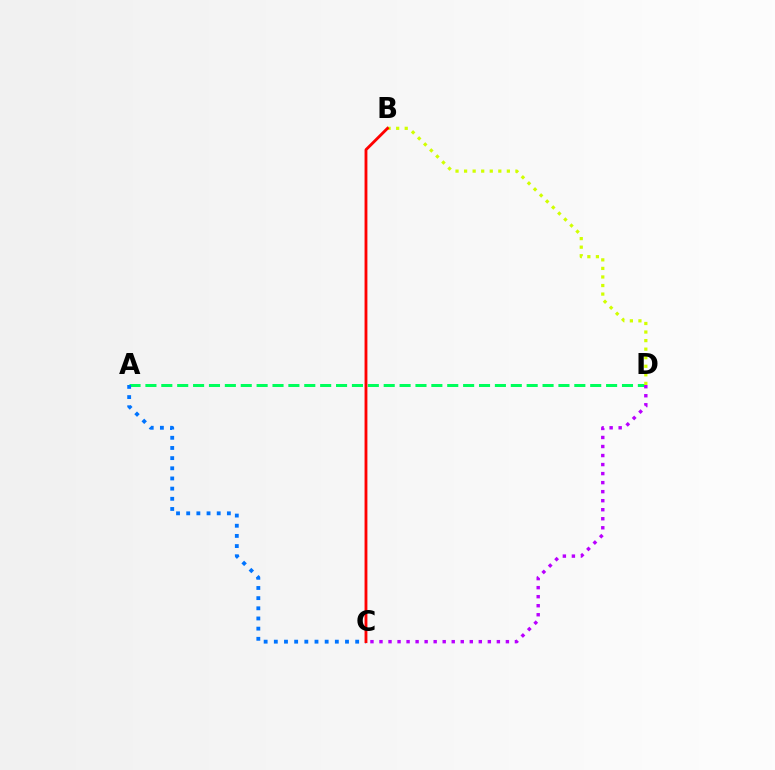{('A', 'D'): [{'color': '#00ff5c', 'line_style': 'dashed', 'thickness': 2.16}], ('B', 'D'): [{'color': '#d1ff00', 'line_style': 'dotted', 'thickness': 2.32}], ('A', 'C'): [{'color': '#0074ff', 'line_style': 'dotted', 'thickness': 2.76}], ('C', 'D'): [{'color': '#b900ff', 'line_style': 'dotted', 'thickness': 2.45}], ('B', 'C'): [{'color': '#ff0000', 'line_style': 'solid', 'thickness': 2.05}]}